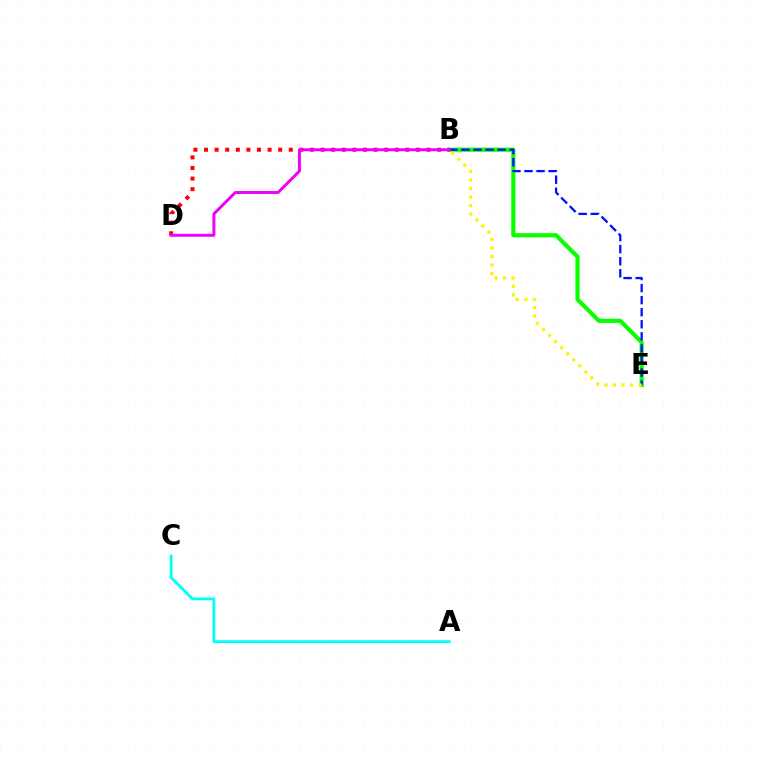{('B', 'E'): [{'color': '#08ff00', 'line_style': 'solid', 'thickness': 2.99}, {'color': '#0010ff', 'line_style': 'dashed', 'thickness': 1.64}, {'color': '#fcf500', 'line_style': 'dotted', 'thickness': 2.32}], ('A', 'C'): [{'color': '#00fff6', 'line_style': 'solid', 'thickness': 2.02}], ('B', 'D'): [{'color': '#ff0000', 'line_style': 'dotted', 'thickness': 2.88}, {'color': '#ee00ff', 'line_style': 'solid', 'thickness': 2.13}]}